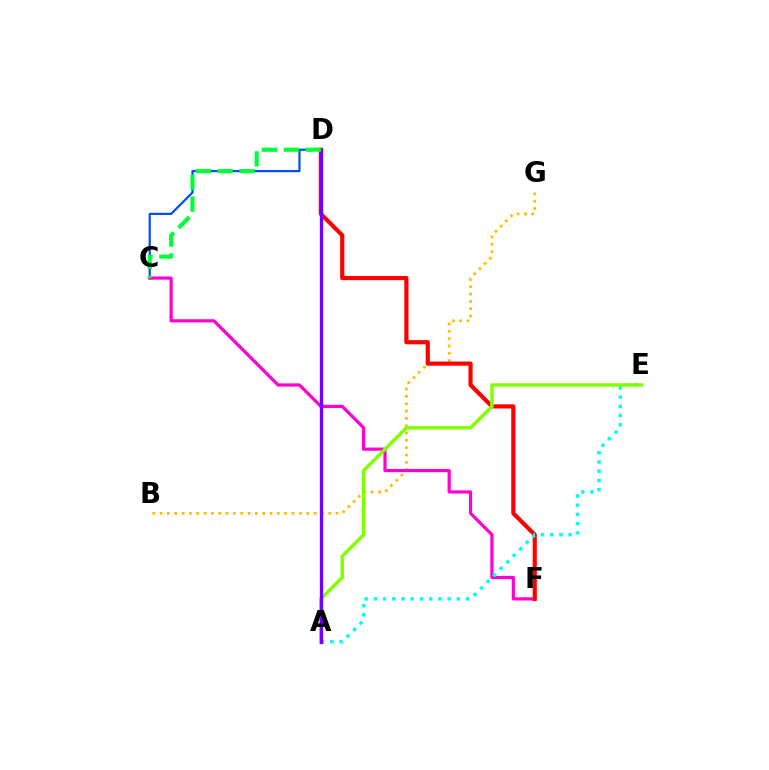{('B', 'G'): [{'color': '#ffbd00', 'line_style': 'dotted', 'thickness': 1.99}], ('C', 'D'): [{'color': '#004bff', 'line_style': 'solid', 'thickness': 1.58}, {'color': '#00ff39', 'line_style': 'dashed', 'thickness': 2.97}], ('C', 'F'): [{'color': '#ff00cf', 'line_style': 'solid', 'thickness': 2.3}], ('D', 'F'): [{'color': '#ff0000', 'line_style': 'solid', 'thickness': 2.99}], ('A', 'E'): [{'color': '#00fff6', 'line_style': 'dotted', 'thickness': 2.51}, {'color': '#84ff00', 'line_style': 'solid', 'thickness': 2.5}], ('A', 'D'): [{'color': '#7200ff', 'line_style': 'solid', 'thickness': 2.39}]}